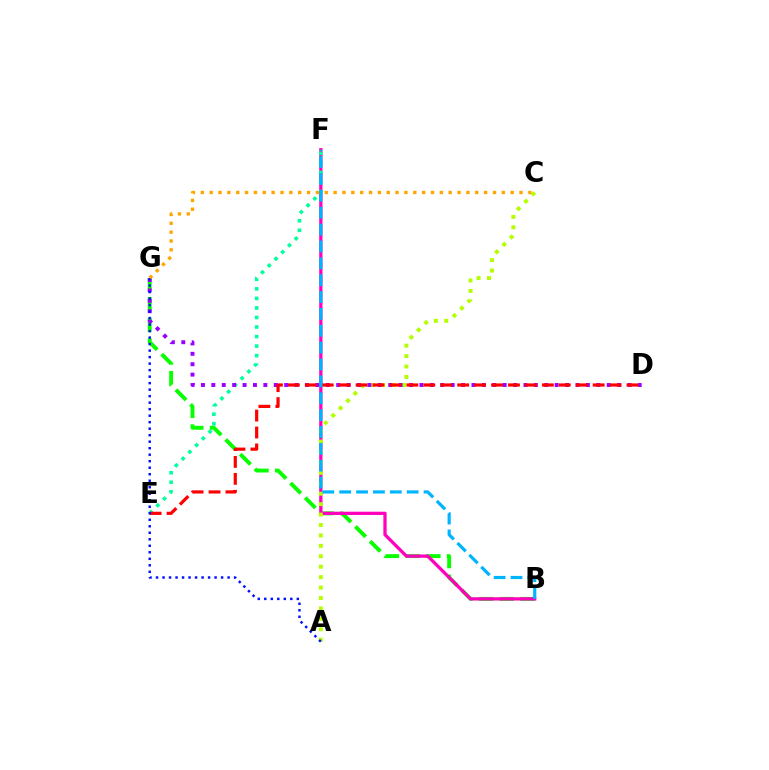{('B', 'G'): [{'color': '#08ff00', 'line_style': 'dashed', 'thickness': 2.82}], ('B', 'F'): [{'color': '#ff00bd', 'line_style': 'solid', 'thickness': 2.35}, {'color': '#00b5ff', 'line_style': 'dashed', 'thickness': 2.29}], ('E', 'F'): [{'color': '#00ff9d', 'line_style': 'dotted', 'thickness': 2.59}], ('A', 'C'): [{'color': '#b3ff00', 'line_style': 'dotted', 'thickness': 2.83}], ('D', 'G'): [{'color': '#9b00ff', 'line_style': 'dotted', 'thickness': 2.83}], ('D', 'E'): [{'color': '#ff0000', 'line_style': 'dashed', 'thickness': 2.3}], ('A', 'G'): [{'color': '#0010ff', 'line_style': 'dotted', 'thickness': 1.77}], ('C', 'G'): [{'color': '#ffa500', 'line_style': 'dotted', 'thickness': 2.41}]}